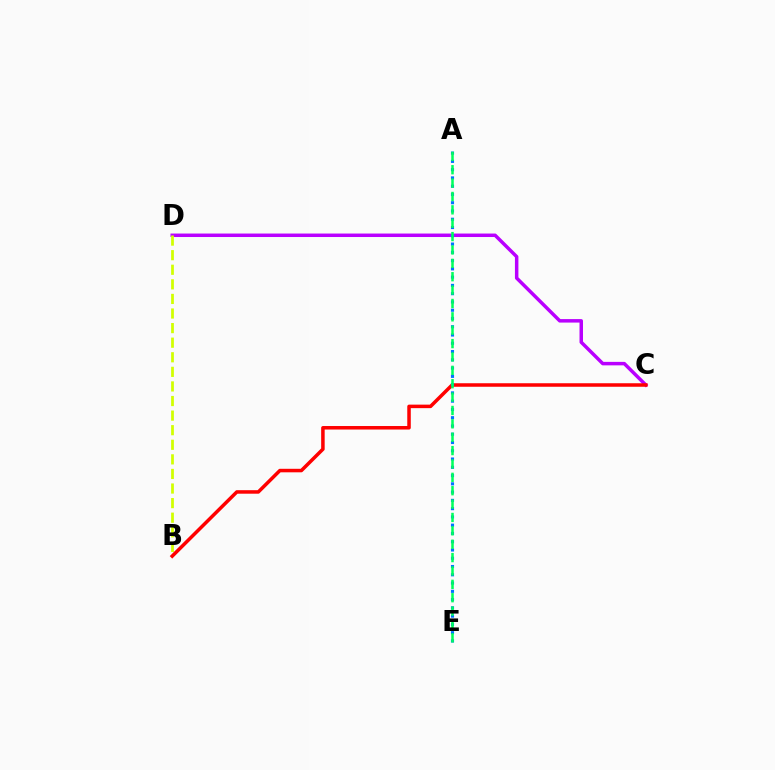{('C', 'D'): [{'color': '#b900ff', 'line_style': 'solid', 'thickness': 2.51}], ('B', 'D'): [{'color': '#d1ff00', 'line_style': 'dashed', 'thickness': 1.98}], ('B', 'C'): [{'color': '#ff0000', 'line_style': 'solid', 'thickness': 2.53}], ('A', 'E'): [{'color': '#0074ff', 'line_style': 'dotted', 'thickness': 2.25}, {'color': '#00ff5c', 'line_style': 'dashed', 'thickness': 1.82}]}